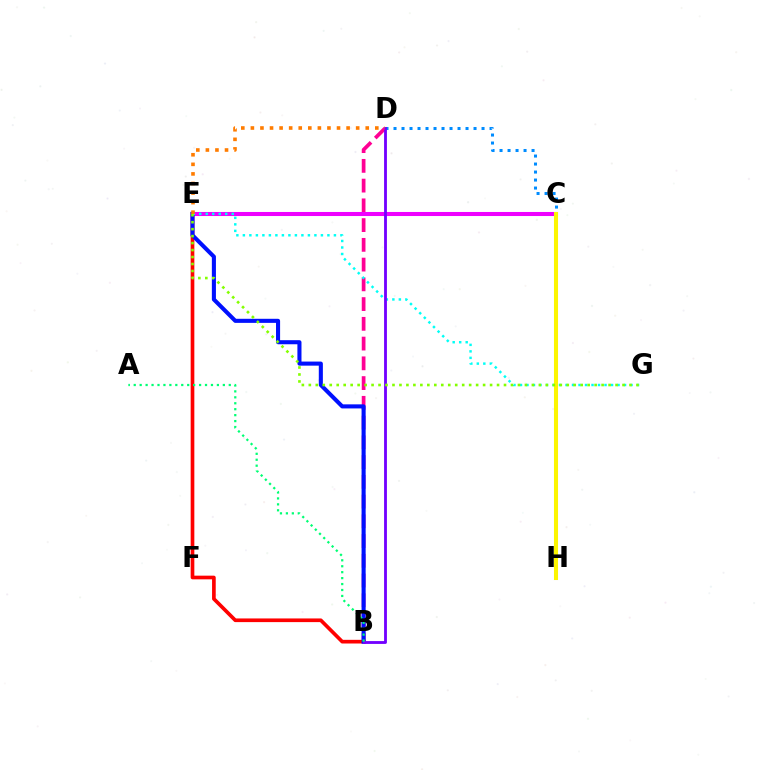{('B', 'D'): [{'color': '#ff0094', 'line_style': 'dashed', 'thickness': 2.68}, {'color': '#7200ff', 'line_style': 'solid', 'thickness': 2.04}], ('B', 'E'): [{'color': '#ff0000', 'line_style': 'solid', 'thickness': 2.64}, {'color': '#0010ff', 'line_style': 'solid', 'thickness': 2.94}], ('C', 'E'): [{'color': '#08ff00', 'line_style': 'dotted', 'thickness': 1.81}, {'color': '#ee00ff', 'line_style': 'solid', 'thickness': 2.92}], ('C', 'D'): [{'color': '#008cff', 'line_style': 'dotted', 'thickness': 2.17}], ('E', 'G'): [{'color': '#00fff6', 'line_style': 'dotted', 'thickness': 1.77}, {'color': '#84ff00', 'line_style': 'dotted', 'thickness': 1.89}], ('C', 'H'): [{'color': '#fcf500', 'line_style': 'solid', 'thickness': 2.92}], ('A', 'B'): [{'color': '#00ff74', 'line_style': 'dotted', 'thickness': 1.61}], ('D', 'E'): [{'color': '#ff7c00', 'line_style': 'dotted', 'thickness': 2.6}]}